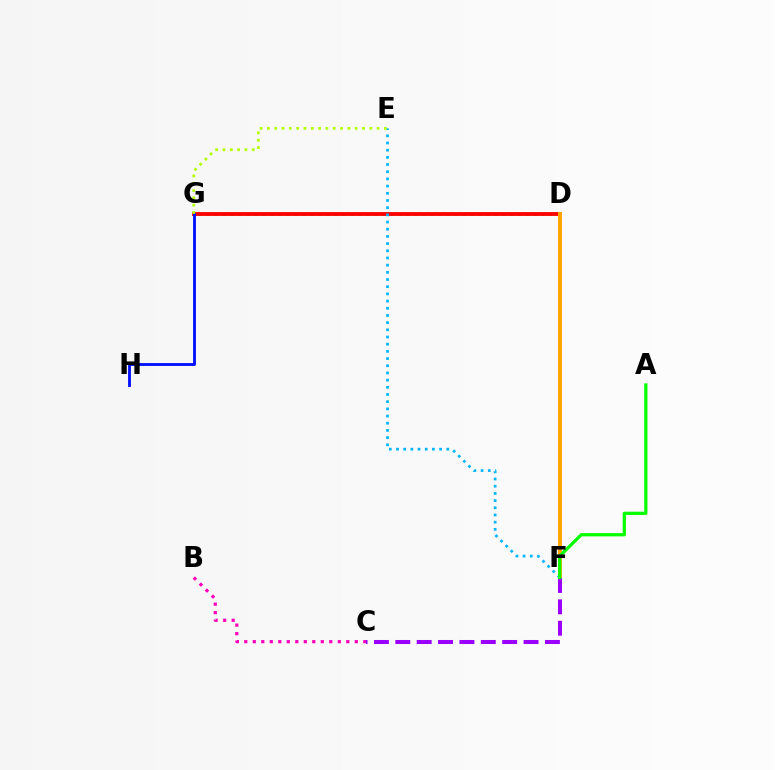{('D', 'G'): [{'color': '#00ff9d', 'line_style': 'dotted', 'thickness': 2.16}, {'color': '#ff0000', 'line_style': 'solid', 'thickness': 2.77}], ('E', 'F'): [{'color': '#00b5ff', 'line_style': 'dotted', 'thickness': 1.95}], ('G', 'H'): [{'color': '#0010ff', 'line_style': 'solid', 'thickness': 2.06}], ('E', 'G'): [{'color': '#b3ff00', 'line_style': 'dotted', 'thickness': 1.99}], ('B', 'C'): [{'color': '#ff00bd', 'line_style': 'dotted', 'thickness': 2.31}], ('D', 'F'): [{'color': '#ffa500', 'line_style': 'solid', 'thickness': 2.85}], ('C', 'F'): [{'color': '#9b00ff', 'line_style': 'dashed', 'thickness': 2.9}], ('A', 'F'): [{'color': '#08ff00', 'line_style': 'solid', 'thickness': 2.34}]}